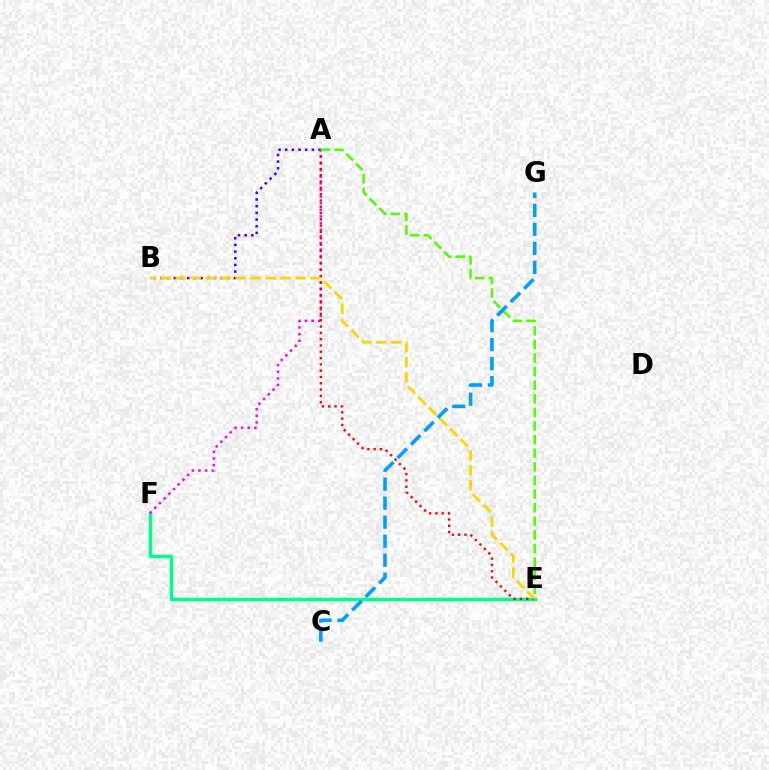{('A', 'B'): [{'color': '#3700ff', 'line_style': 'dotted', 'thickness': 1.81}], ('E', 'F'): [{'color': '#00ff86', 'line_style': 'solid', 'thickness': 2.5}], ('A', 'F'): [{'color': '#ff00ed', 'line_style': 'dotted', 'thickness': 1.8}], ('A', 'E'): [{'color': '#ff0000', 'line_style': 'dotted', 'thickness': 1.71}, {'color': '#4fff00', 'line_style': 'dashed', 'thickness': 1.85}], ('B', 'E'): [{'color': '#ffd500', 'line_style': 'dashed', 'thickness': 2.04}], ('C', 'G'): [{'color': '#009eff', 'line_style': 'dashed', 'thickness': 2.58}]}